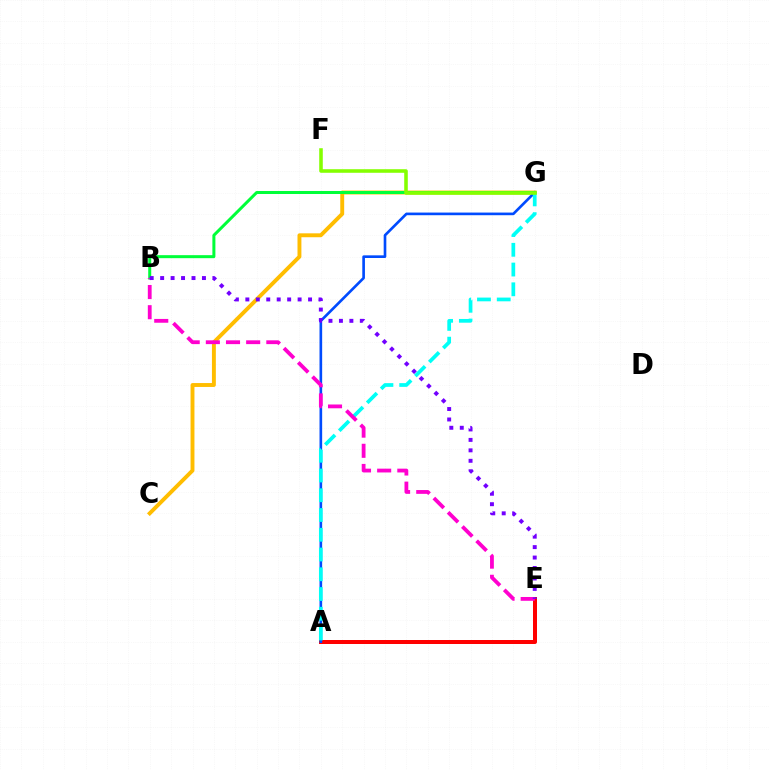{('C', 'G'): [{'color': '#ffbd00', 'line_style': 'solid', 'thickness': 2.81}], ('A', 'E'): [{'color': '#ff0000', 'line_style': 'solid', 'thickness': 2.88}], ('A', 'G'): [{'color': '#004bff', 'line_style': 'solid', 'thickness': 1.91}, {'color': '#00fff6', 'line_style': 'dashed', 'thickness': 2.68}], ('B', 'G'): [{'color': '#00ff39', 'line_style': 'solid', 'thickness': 2.17}], ('F', 'G'): [{'color': '#84ff00', 'line_style': 'solid', 'thickness': 2.56}], ('B', 'E'): [{'color': '#ff00cf', 'line_style': 'dashed', 'thickness': 2.74}, {'color': '#7200ff', 'line_style': 'dotted', 'thickness': 2.84}]}